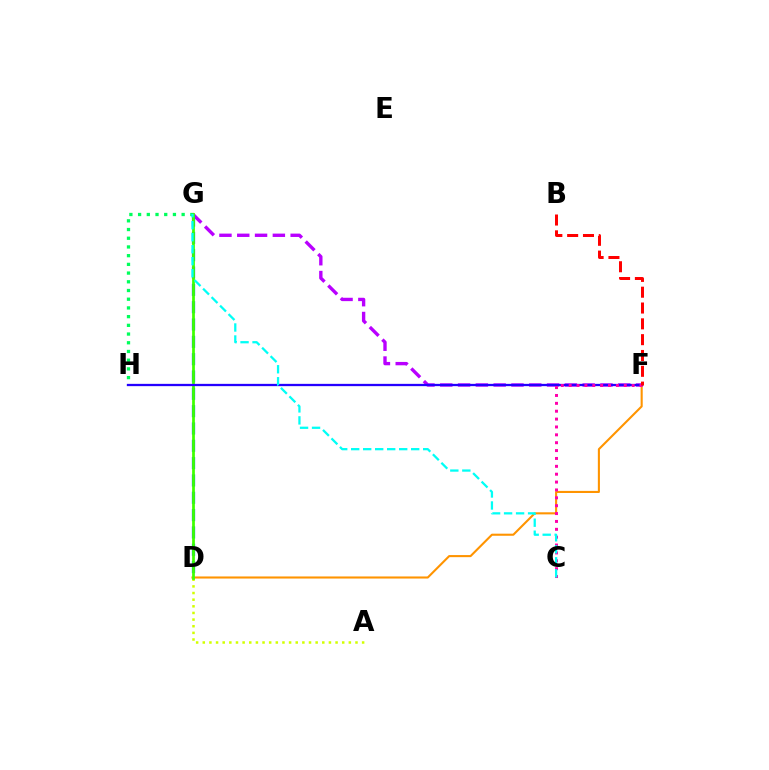{('A', 'D'): [{'color': '#d1ff00', 'line_style': 'dotted', 'thickness': 1.8}], ('F', 'G'): [{'color': '#b900ff', 'line_style': 'dashed', 'thickness': 2.42}], ('D', 'F'): [{'color': '#ff9400', 'line_style': 'solid', 'thickness': 1.51}], ('D', 'G'): [{'color': '#0074ff', 'line_style': 'dashed', 'thickness': 2.35}, {'color': '#3dff00', 'line_style': 'solid', 'thickness': 1.97}], ('G', 'H'): [{'color': '#00ff5c', 'line_style': 'dotted', 'thickness': 2.37}], ('F', 'H'): [{'color': '#2500ff', 'line_style': 'solid', 'thickness': 1.65}], ('C', 'F'): [{'color': '#ff00ac', 'line_style': 'dotted', 'thickness': 2.14}], ('B', 'F'): [{'color': '#ff0000', 'line_style': 'dashed', 'thickness': 2.15}], ('C', 'G'): [{'color': '#00fff6', 'line_style': 'dashed', 'thickness': 1.63}]}